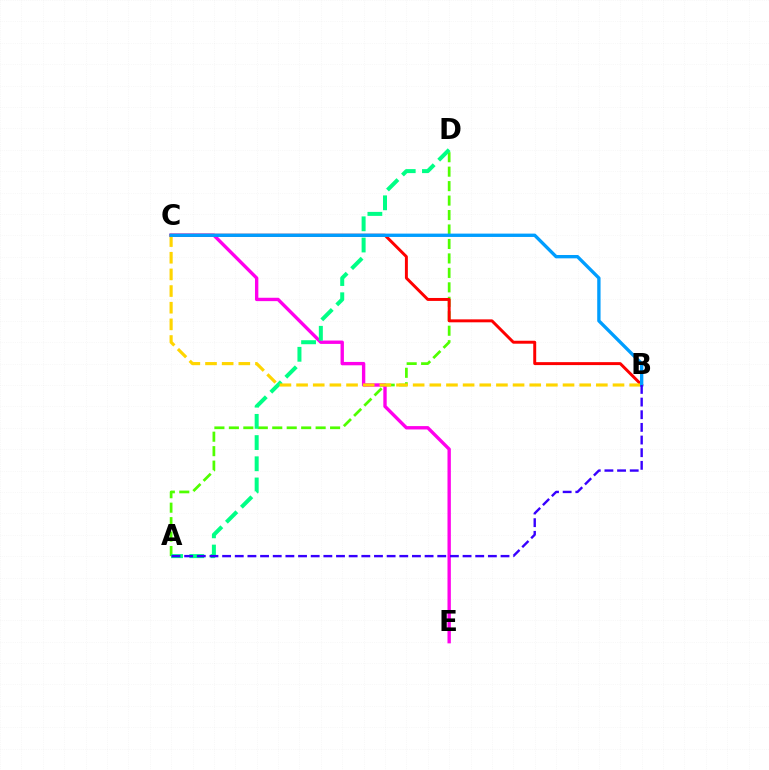{('C', 'E'): [{'color': '#ff00ed', 'line_style': 'solid', 'thickness': 2.42}], ('A', 'D'): [{'color': '#4fff00', 'line_style': 'dashed', 'thickness': 1.96}, {'color': '#00ff86', 'line_style': 'dashed', 'thickness': 2.88}], ('B', 'C'): [{'color': '#ff0000', 'line_style': 'solid', 'thickness': 2.12}, {'color': '#ffd500', 'line_style': 'dashed', 'thickness': 2.26}, {'color': '#009eff', 'line_style': 'solid', 'thickness': 2.41}], ('A', 'B'): [{'color': '#3700ff', 'line_style': 'dashed', 'thickness': 1.72}]}